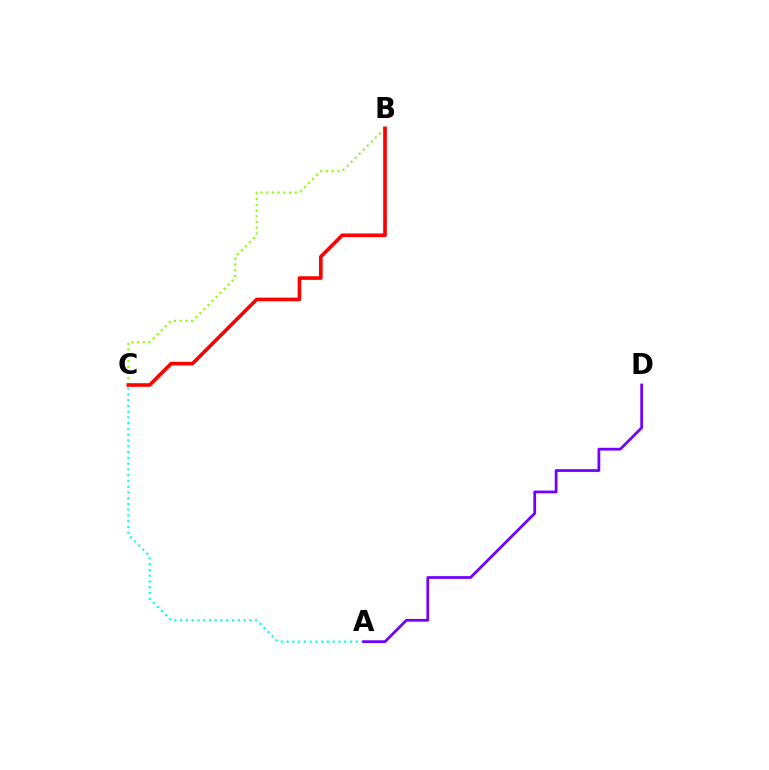{('A', 'C'): [{'color': '#00fff6', 'line_style': 'dotted', 'thickness': 1.57}], ('A', 'D'): [{'color': '#7200ff', 'line_style': 'solid', 'thickness': 1.99}], ('B', 'C'): [{'color': '#84ff00', 'line_style': 'dotted', 'thickness': 1.55}, {'color': '#ff0000', 'line_style': 'solid', 'thickness': 2.61}]}